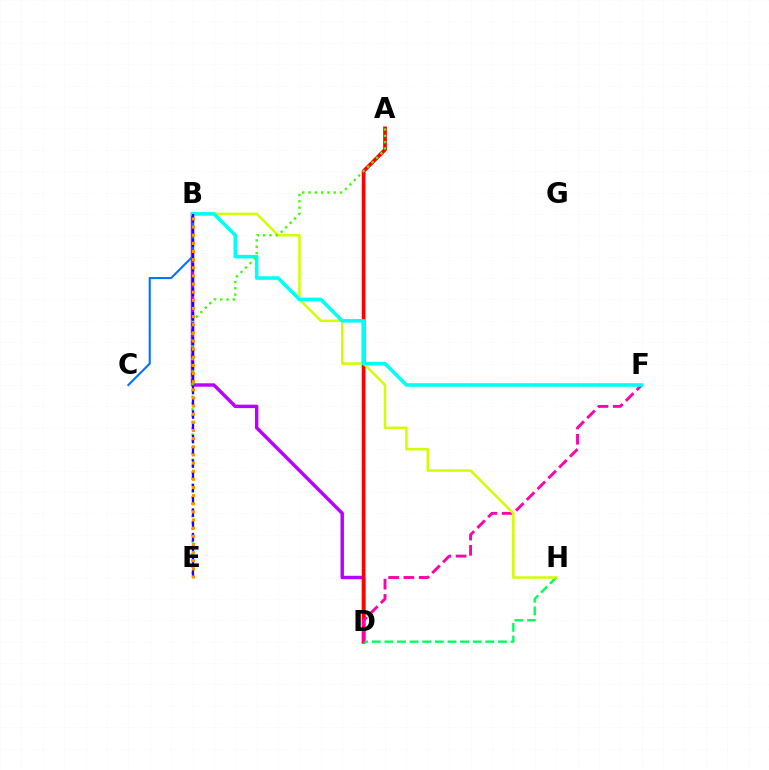{('B', 'D'): [{'color': '#b900ff', 'line_style': 'solid', 'thickness': 2.47}], ('A', 'D'): [{'color': '#ff0000', 'line_style': 'solid', 'thickness': 2.67}], ('B', 'C'): [{'color': '#0074ff', 'line_style': 'solid', 'thickness': 1.51}], ('D', 'H'): [{'color': '#00ff5c', 'line_style': 'dashed', 'thickness': 1.71}], ('D', 'F'): [{'color': '#ff00ac', 'line_style': 'dashed', 'thickness': 2.07}], ('B', 'H'): [{'color': '#d1ff00', 'line_style': 'solid', 'thickness': 1.8}], ('B', 'F'): [{'color': '#00fff6', 'line_style': 'solid', 'thickness': 2.57}], ('A', 'E'): [{'color': '#3dff00', 'line_style': 'dotted', 'thickness': 1.71}], ('B', 'E'): [{'color': '#2500ff', 'line_style': 'dashed', 'thickness': 1.67}, {'color': '#ff9400', 'line_style': 'dotted', 'thickness': 2.21}]}